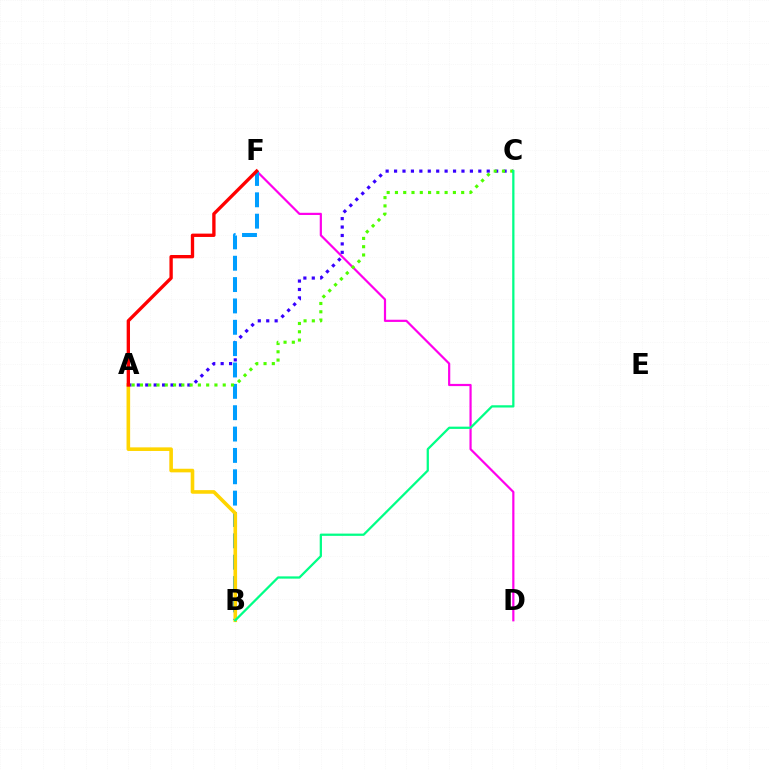{('D', 'F'): [{'color': '#ff00ed', 'line_style': 'solid', 'thickness': 1.58}], ('A', 'C'): [{'color': '#3700ff', 'line_style': 'dotted', 'thickness': 2.29}, {'color': '#4fff00', 'line_style': 'dotted', 'thickness': 2.25}], ('B', 'F'): [{'color': '#009eff', 'line_style': 'dashed', 'thickness': 2.9}], ('A', 'B'): [{'color': '#ffd500', 'line_style': 'solid', 'thickness': 2.6}], ('B', 'C'): [{'color': '#00ff86', 'line_style': 'solid', 'thickness': 1.63}], ('A', 'F'): [{'color': '#ff0000', 'line_style': 'solid', 'thickness': 2.4}]}